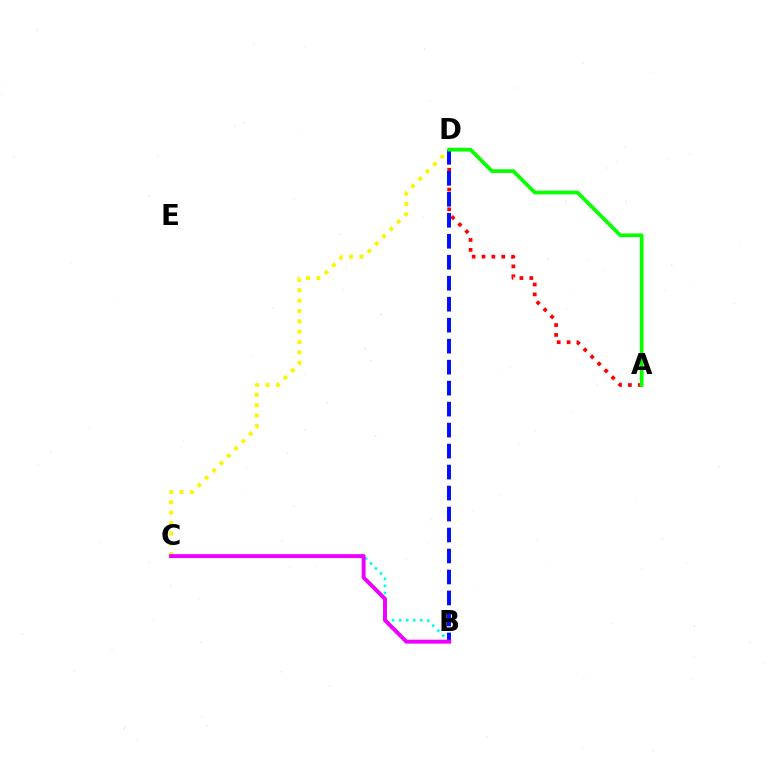{('C', 'D'): [{'color': '#fcf500', 'line_style': 'dotted', 'thickness': 2.82}], ('B', 'C'): [{'color': '#00fff6', 'line_style': 'dotted', 'thickness': 1.92}, {'color': '#ee00ff', 'line_style': 'solid', 'thickness': 2.84}], ('A', 'D'): [{'color': '#ff0000', 'line_style': 'dotted', 'thickness': 2.68}, {'color': '#08ff00', 'line_style': 'solid', 'thickness': 2.68}], ('B', 'D'): [{'color': '#0010ff', 'line_style': 'dashed', 'thickness': 2.85}]}